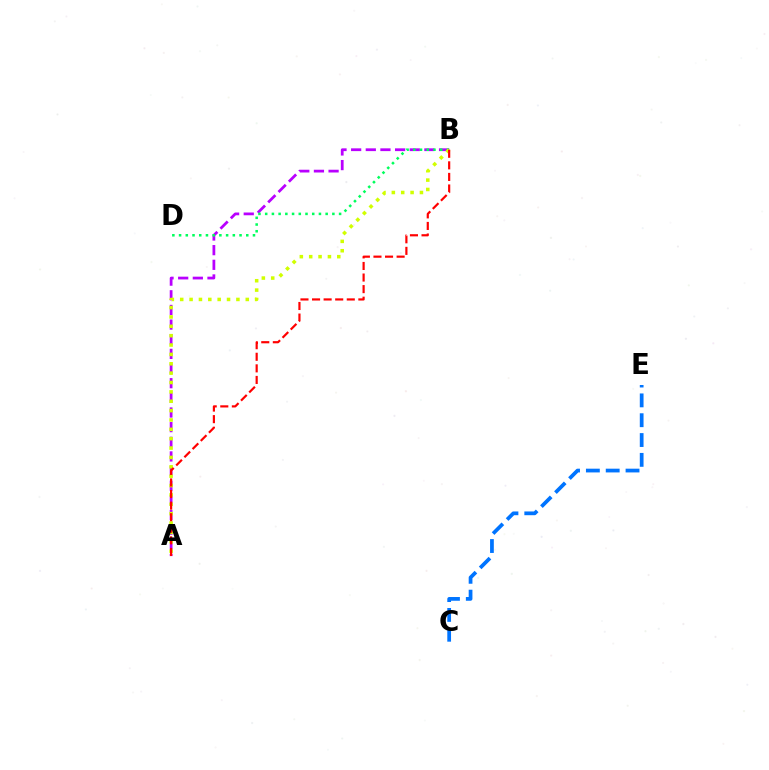{('A', 'B'): [{'color': '#b900ff', 'line_style': 'dashed', 'thickness': 1.99}, {'color': '#d1ff00', 'line_style': 'dotted', 'thickness': 2.54}, {'color': '#ff0000', 'line_style': 'dashed', 'thickness': 1.57}], ('C', 'E'): [{'color': '#0074ff', 'line_style': 'dashed', 'thickness': 2.69}], ('B', 'D'): [{'color': '#00ff5c', 'line_style': 'dotted', 'thickness': 1.83}]}